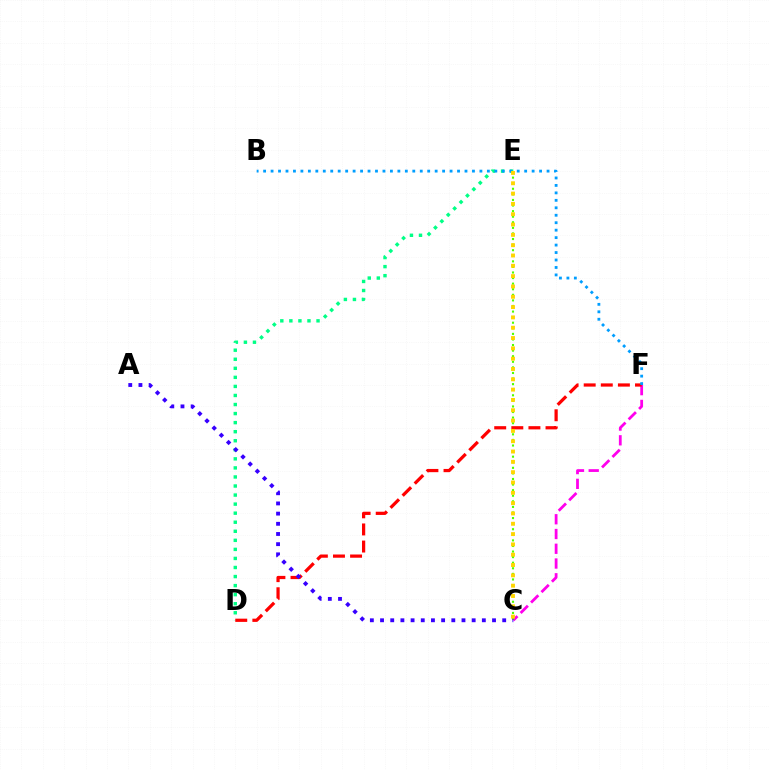{('D', 'E'): [{'color': '#00ff86', 'line_style': 'dotted', 'thickness': 2.46}], ('C', 'F'): [{'color': '#ff00ed', 'line_style': 'dashed', 'thickness': 2.0}], ('C', 'E'): [{'color': '#4fff00', 'line_style': 'dotted', 'thickness': 1.52}, {'color': '#ffd500', 'line_style': 'dotted', 'thickness': 2.8}], ('D', 'F'): [{'color': '#ff0000', 'line_style': 'dashed', 'thickness': 2.32}], ('B', 'F'): [{'color': '#009eff', 'line_style': 'dotted', 'thickness': 2.03}], ('A', 'C'): [{'color': '#3700ff', 'line_style': 'dotted', 'thickness': 2.77}]}